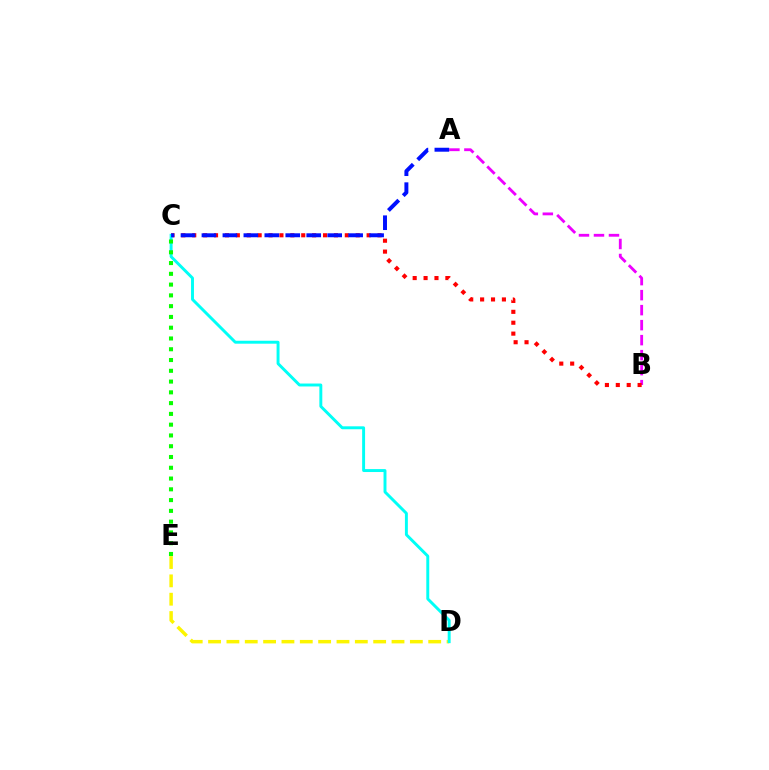{('D', 'E'): [{'color': '#fcf500', 'line_style': 'dashed', 'thickness': 2.49}], ('A', 'B'): [{'color': '#ee00ff', 'line_style': 'dashed', 'thickness': 2.04}], ('B', 'C'): [{'color': '#ff0000', 'line_style': 'dotted', 'thickness': 2.96}], ('C', 'D'): [{'color': '#00fff6', 'line_style': 'solid', 'thickness': 2.11}], ('C', 'E'): [{'color': '#08ff00', 'line_style': 'dotted', 'thickness': 2.93}], ('A', 'C'): [{'color': '#0010ff', 'line_style': 'dashed', 'thickness': 2.85}]}